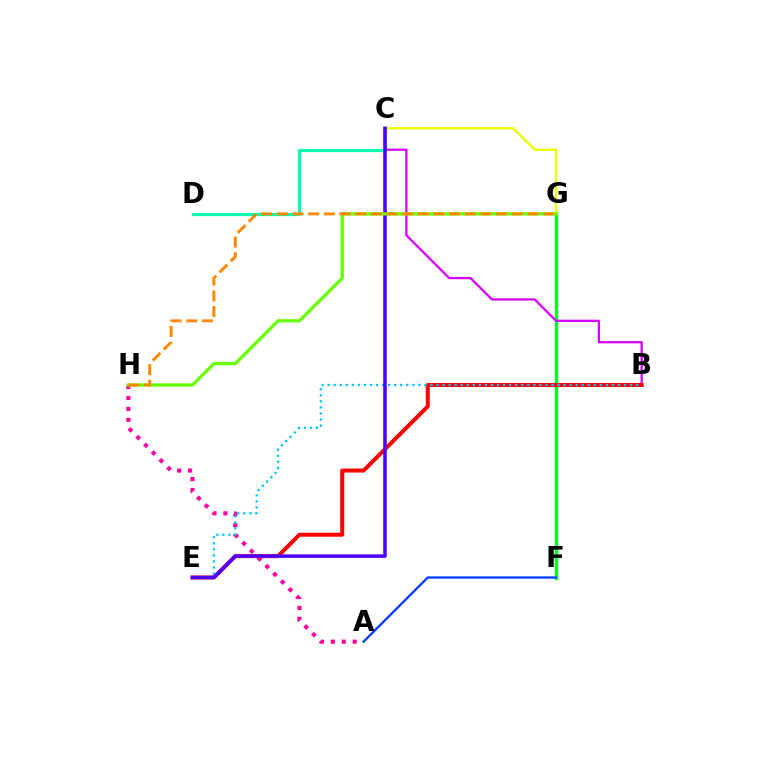{('F', 'G'): [{'color': '#00ff27', 'line_style': 'solid', 'thickness': 2.43}], ('A', 'H'): [{'color': '#ff00a0', 'line_style': 'dotted', 'thickness': 2.97}], ('B', 'C'): [{'color': '#d600ff', 'line_style': 'solid', 'thickness': 1.64}], ('C', 'G'): [{'color': '#eeff00', 'line_style': 'solid', 'thickness': 1.76}], ('B', 'E'): [{'color': '#ff0000', 'line_style': 'solid', 'thickness': 2.87}, {'color': '#00c7ff', 'line_style': 'dotted', 'thickness': 1.64}], ('C', 'D'): [{'color': '#00ffaf', 'line_style': 'solid', 'thickness': 2.31}], ('C', 'E'): [{'color': '#4f00ff', 'line_style': 'solid', 'thickness': 2.56}], ('G', 'H'): [{'color': '#66ff00', 'line_style': 'solid', 'thickness': 2.35}, {'color': '#ff8800', 'line_style': 'dashed', 'thickness': 2.13}], ('A', 'F'): [{'color': '#003fff', 'line_style': 'solid', 'thickness': 1.67}]}